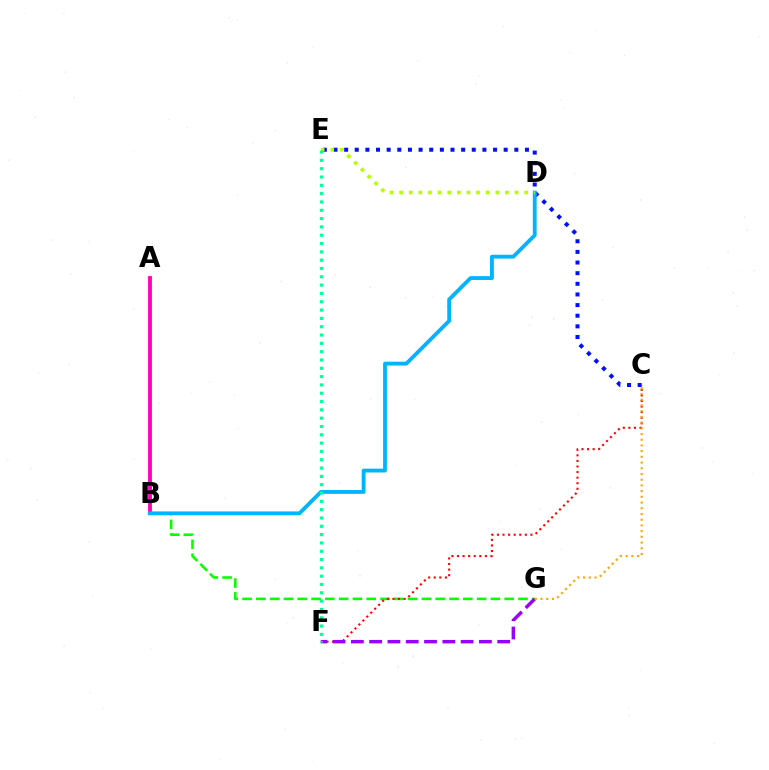{('B', 'G'): [{'color': '#08ff00', 'line_style': 'dashed', 'thickness': 1.87}], ('C', 'F'): [{'color': '#ff0000', 'line_style': 'dotted', 'thickness': 1.52}], ('F', 'G'): [{'color': '#9b00ff', 'line_style': 'dashed', 'thickness': 2.49}], ('C', 'E'): [{'color': '#0010ff', 'line_style': 'dotted', 'thickness': 2.89}], ('C', 'G'): [{'color': '#ffa500', 'line_style': 'dotted', 'thickness': 1.55}], ('A', 'B'): [{'color': '#ff00bd', 'line_style': 'solid', 'thickness': 2.77}], ('B', 'D'): [{'color': '#00b5ff', 'line_style': 'solid', 'thickness': 2.76}], ('D', 'E'): [{'color': '#b3ff00', 'line_style': 'dotted', 'thickness': 2.61}], ('E', 'F'): [{'color': '#00ff9d', 'line_style': 'dotted', 'thickness': 2.26}]}